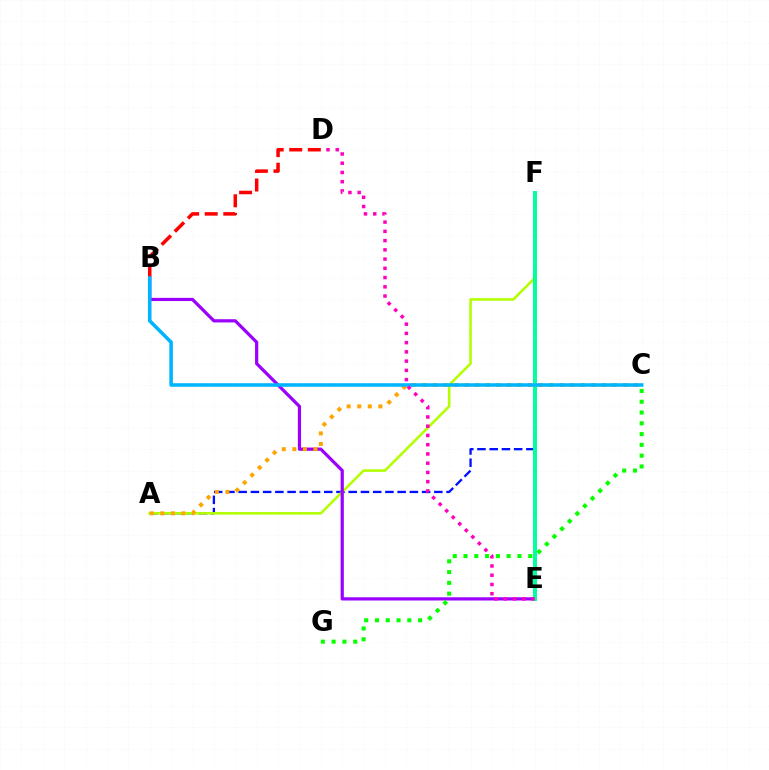{('A', 'F'): [{'color': '#0010ff', 'line_style': 'dashed', 'thickness': 1.66}, {'color': '#b3ff00', 'line_style': 'solid', 'thickness': 1.85}], ('B', 'E'): [{'color': '#9b00ff', 'line_style': 'solid', 'thickness': 2.31}], ('E', 'F'): [{'color': '#00ff9d', 'line_style': 'solid', 'thickness': 2.85}], ('C', 'G'): [{'color': '#08ff00', 'line_style': 'dotted', 'thickness': 2.93}], ('B', 'D'): [{'color': '#ff0000', 'line_style': 'dashed', 'thickness': 2.53}], ('A', 'C'): [{'color': '#ffa500', 'line_style': 'dotted', 'thickness': 2.87}], ('B', 'C'): [{'color': '#00b5ff', 'line_style': 'solid', 'thickness': 2.56}], ('D', 'E'): [{'color': '#ff00bd', 'line_style': 'dotted', 'thickness': 2.51}]}